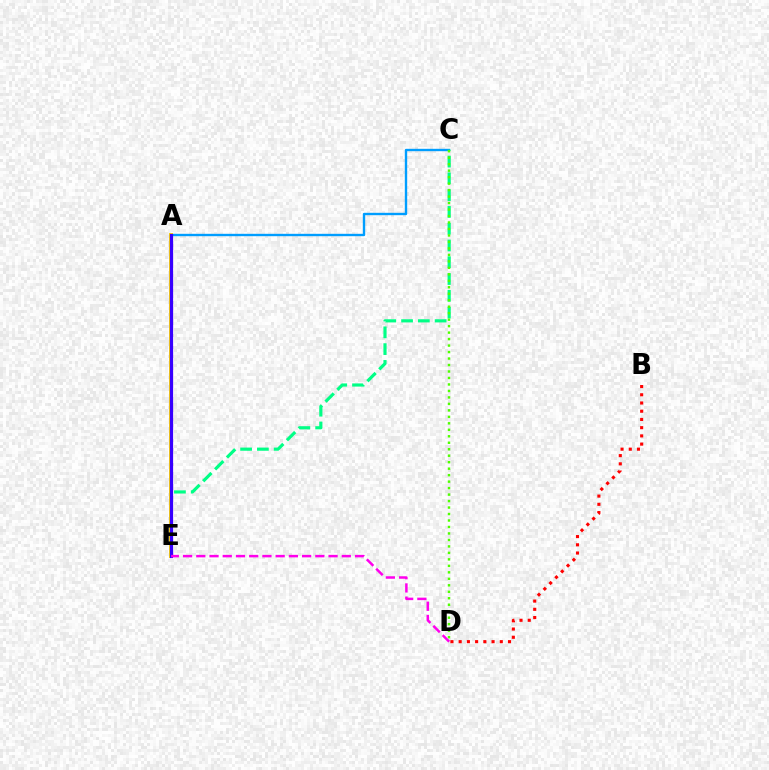{('A', 'C'): [{'color': '#009eff', 'line_style': 'solid', 'thickness': 1.71}], ('C', 'E'): [{'color': '#00ff86', 'line_style': 'dashed', 'thickness': 2.28}], ('A', 'E'): [{'color': '#ffd500', 'line_style': 'solid', 'thickness': 2.84}, {'color': '#3700ff', 'line_style': 'solid', 'thickness': 2.32}], ('C', 'D'): [{'color': '#4fff00', 'line_style': 'dotted', 'thickness': 1.76}], ('D', 'E'): [{'color': '#ff00ed', 'line_style': 'dashed', 'thickness': 1.8}], ('B', 'D'): [{'color': '#ff0000', 'line_style': 'dotted', 'thickness': 2.23}]}